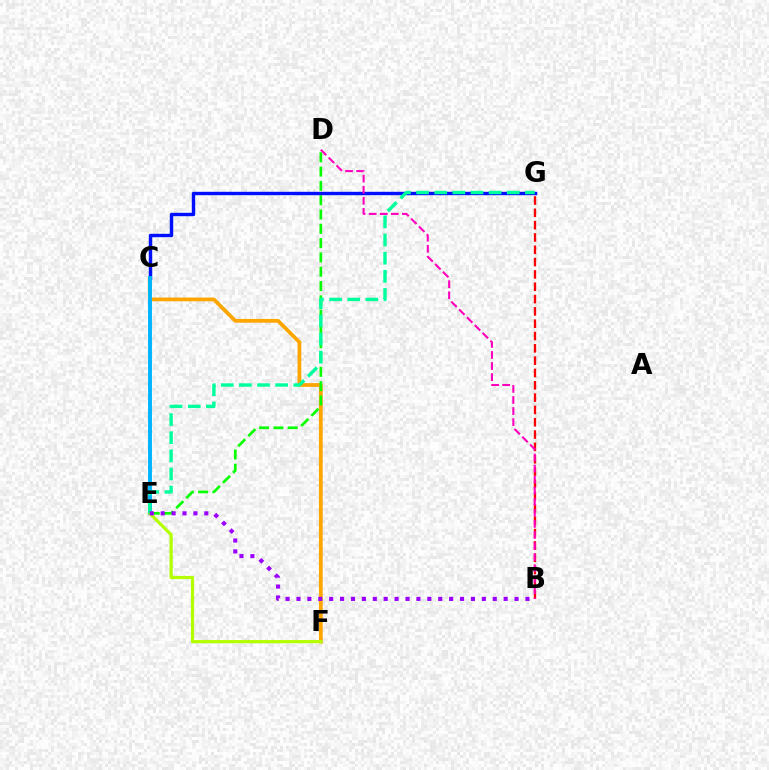{('C', 'F'): [{'color': '#ffa500', 'line_style': 'solid', 'thickness': 2.7}], ('D', 'E'): [{'color': '#08ff00', 'line_style': 'dashed', 'thickness': 1.94}], ('C', 'G'): [{'color': '#0010ff', 'line_style': 'solid', 'thickness': 2.45}], ('C', 'E'): [{'color': '#00b5ff', 'line_style': 'solid', 'thickness': 2.81}], ('E', 'F'): [{'color': '#b3ff00', 'line_style': 'solid', 'thickness': 2.31}], ('E', 'G'): [{'color': '#00ff9d', 'line_style': 'dashed', 'thickness': 2.46}], ('B', 'E'): [{'color': '#9b00ff', 'line_style': 'dotted', 'thickness': 2.96}], ('B', 'G'): [{'color': '#ff0000', 'line_style': 'dashed', 'thickness': 1.67}], ('B', 'D'): [{'color': '#ff00bd', 'line_style': 'dashed', 'thickness': 1.5}]}